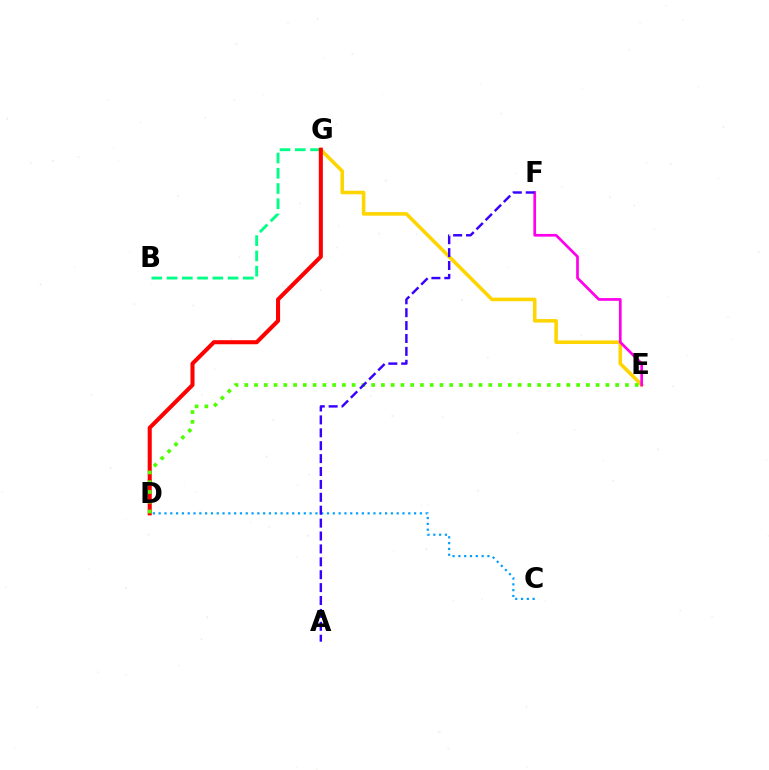{('E', 'G'): [{'color': '#ffd500', 'line_style': 'solid', 'thickness': 2.57}], ('B', 'G'): [{'color': '#00ff86', 'line_style': 'dashed', 'thickness': 2.07}], ('D', 'G'): [{'color': '#ff0000', 'line_style': 'solid', 'thickness': 2.92}], ('E', 'F'): [{'color': '#ff00ed', 'line_style': 'solid', 'thickness': 1.95}], ('C', 'D'): [{'color': '#009eff', 'line_style': 'dotted', 'thickness': 1.58}], ('D', 'E'): [{'color': '#4fff00', 'line_style': 'dotted', 'thickness': 2.65}], ('A', 'F'): [{'color': '#3700ff', 'line_style': 'dashed', 'thickness': 1.75}]}